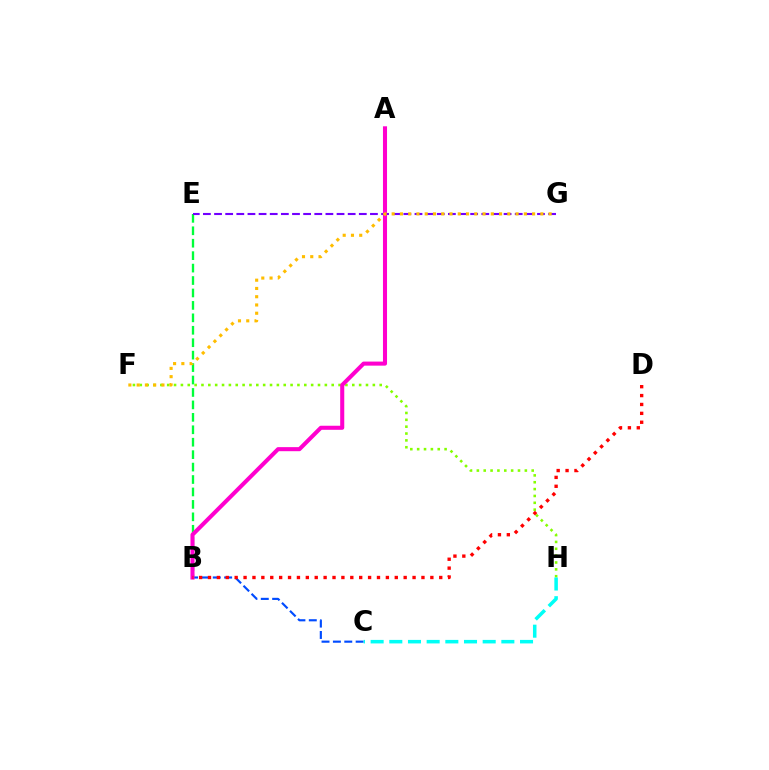{('B', 'E'): [{'color': '#00ff39', 'line_style': 'dashed', 'thickness': 1.69}], ('F', 'H'): [{'color': '#84ff00', 'line_style': 'dotted', 'thickness': 1.86}], ('B', 'C'): [{'color': '#004bff', 'line_style': 'dashed', 'thickness': 1.55}], ('E', 'G'): [{'color': '#7200ff', 'line_style': 'dashed', 'thickness': 1.51}], ('A', 'B'): [{'color': '#ff00cf', 'line_style': 'solid', 'thickness': 2.92}], ('B', 'D'): [{'color': '#ff0000', 'line_style': 'dotted', 'thickness': 2.42}], ('C', 'H'): [{'color': '#00fff6', 'line_style': 'dashed', 'thickness': 2.54}], ('F', 'G'): [{'color': '#ffbd00', 'line_style': 'dotted', 'thickness': 2.24}]}